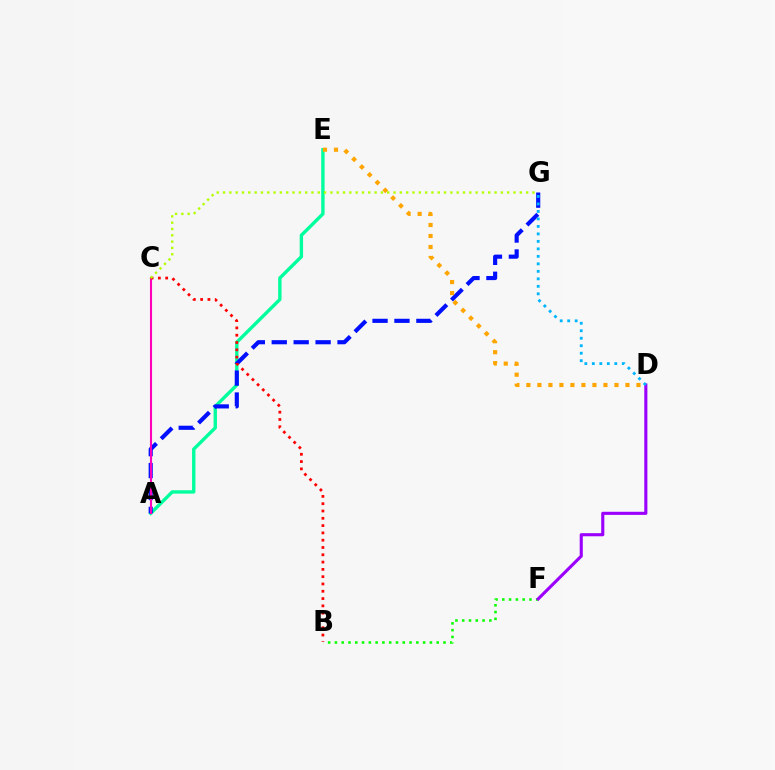{('A', 'E'): [{'color': '#00ff9d', 'line_style': 'solid', 'thickness': 2.43}], ('A', 'G'): [{'color': '#0010ff', 'line_style': 'dashed', 'thickness': 2.98}], ('A', 'C'): [{'color': '#ff00bd', 'line_style': 'solid', 'thickness': 1.51}], ('B', 'F'): [{'color': '#08ff00', 'line_style': 'dotted', 'thickness': 1.84}], ('B', 'C'): [{'color': '#ff0000', 'line_style': 'dotted', 'thickness': 1.98}], ('D', 'F'): [{'color': '#9b00ff', 'line_style': 'solid', 'thickness': 2.24}], ('D', 'G'): [{'color': '#00b5ff', 'line_style': 'dotted', 'thickness': 2.04}], ('C', 'G'): [{'color': '#b3ff00', 'line_style': 'dotted', 'thickness': 1.72}], ('D', 'E'): [{'color': '#ffa500', 'line_style': 'dotted', 'thickness': 2.99}]}